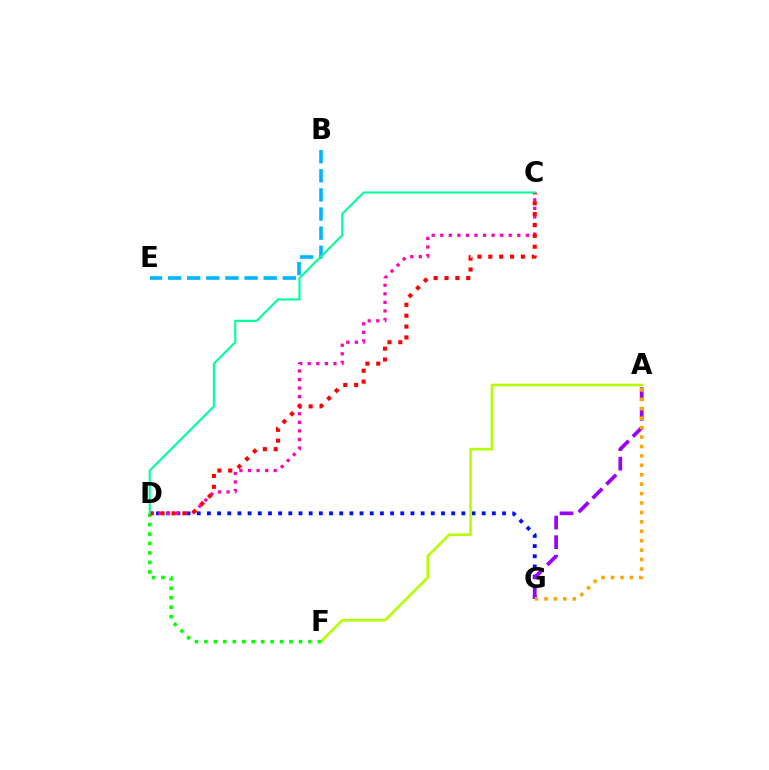{('D', 'G'): [{'color': '#0010ff', 'line_style': 'dotted', 'thickness': 2.77}], ('A', 'G'): [{'color': '#9b00ff', 'line_style': 'dashed', 'thickness': 2.66}, {'color': '#ffa500', 'line_style': 'dotted', 'thickness': 2.56}], ('B', 'E'): [{'color': '#00b5ff', 'line_style': 'dashed', 'thickness': 2.6}], ('C', 'D'): [{'color': '#ff00bd', 'line_style': 'dotted', 'thickness': 2.33}, {'color': '#ff0000', 'line_style': 'dotted', 'thickness': 2.95}, {'color': '#00ff9d', 'line_style': 'solid', 'thickness': 1.54}], ('A', 'F'): [{'color': '#b3ff00', 'line_style': 'solid', 'thickness': 1.87}], ('D', 'F'): [{'color': '#08ff00', 'line_style': 'dotted', 'thickness': 2.57}]}